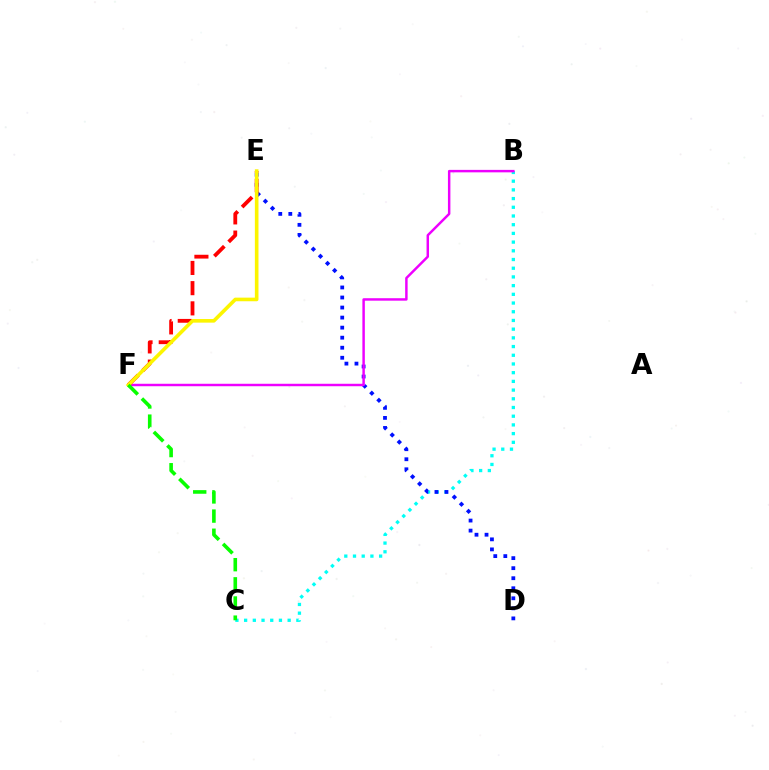{('B', 'C'): [{'color': '#00fff6', 'line_style': 'dotted', 'thickness': 2.37}], ('D', 'E'): [{'color': '#0010ff', 'line_style': 'dotted', 'thickness': 2.73}], ('B', 'F'): [{'color': '#ee00ff', 'line_style': 'solid', 'thickness': 1.77}], ('E', 'F'): [{'color': '#ff0000', 'line_style': 'dashed', 'thickness': 2.74}, {'color': '#fcf500', 'line_style': 'solid', 'thickness': 2.6}], ('C', 'F'): [{'color': '#08ff00', 'line_style': 'dashed', 'thickness': 2.6}]}